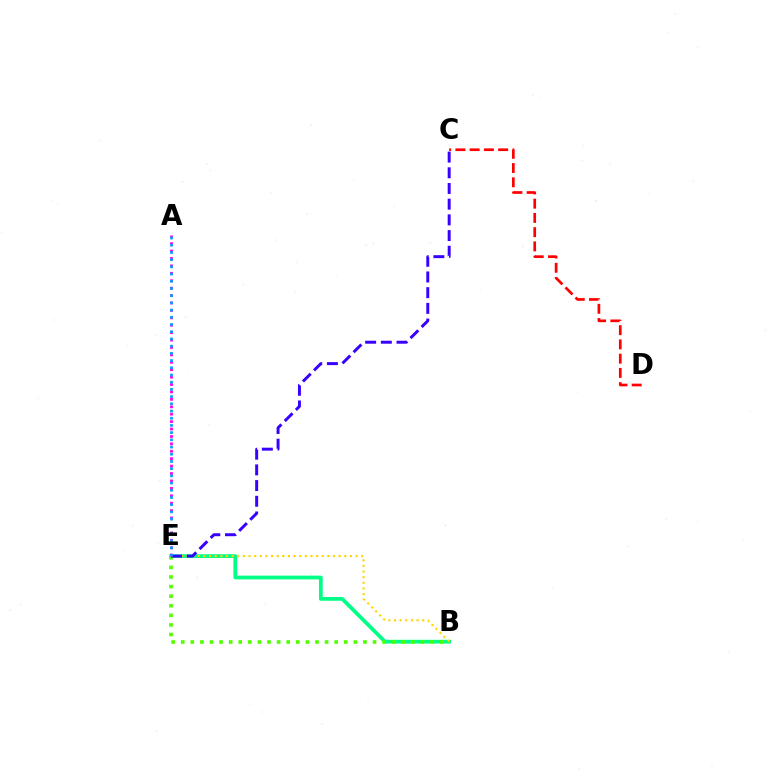{('B', 'E'): [{'color': '#00ff86', 'line_style': 'solid', 'thickness': 2.69}, {'color': '#4fff00', 'line_style': 'dotted', 'thickness': 2.61}, {'color': '#ffd500', 'line_style': 'dotted', 'thickness': 1.53}], ('C', 'D'): [{'color': '#ff0000', 'line_style': 'dashed', 'thickness': 1.94}], ('C', 'E'): [{'color': '#3700ff', 'line_style': 'dashed', 'thickness': 2.13}], ('A', 'E'): [{'color': '#ff00ed', 'line_style': 'dotted', 'thickness': 2.01}, {'color': '#009eff', 'line_style': 'dotted', 'thickness': 1.96}]}